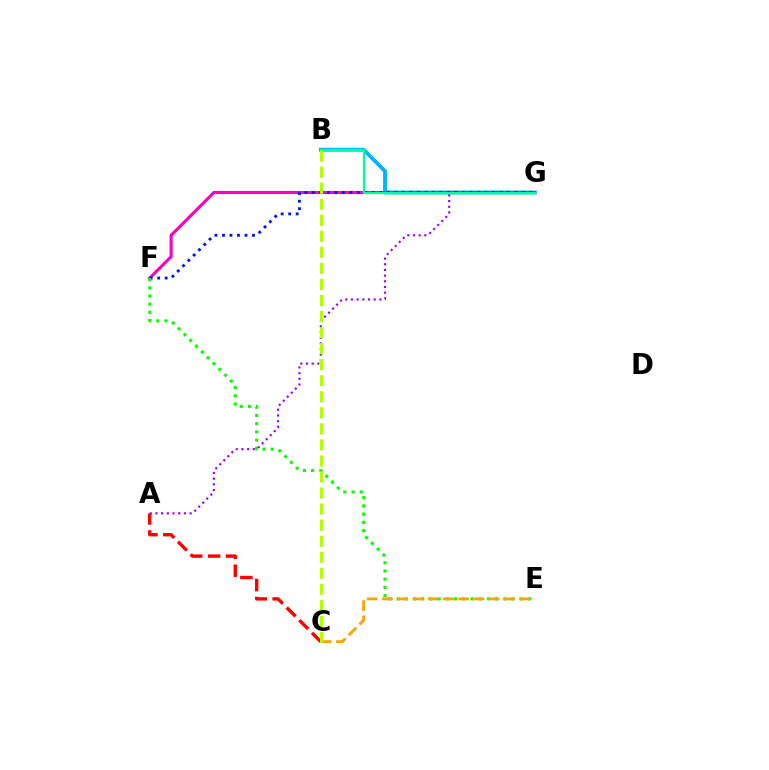{('B', 'G'): [{'color': '#00b5ff', 'line_style': 'solid', 'thickness': 2.79}, {'color': '#00ff9d', 'line_style': 'solid', 'thickness': 1.62}], ('F', 'G'): [{'color': '#ff00bd', 'line_style': 'solid', 'thickness': 2.23}, {'color': '#0010ff', 'line_style': 'dotted', 'thickness': 2.04}], ('E', 'F'): [{'color': '#08ff00', 'line_style': 'dotted', 'thickness': 2.23}], ('A', 'G'): [{'color': '#9b00ff', 'line_style': 'dotted', 'thickness': 1.54}], ('C', 'E'): [{'color': '#ffa500', 'line_style': 'dashed', 'thickness': 2.07}], ('A', 'C'): [{'color': '#ff0000', 'line_style': 'dashed', 'thickness': 2.43}], ('B', 'C'): [{'color': '#b3ff00', 'line_style': 'dashed', 'thickness': 2.18}]}